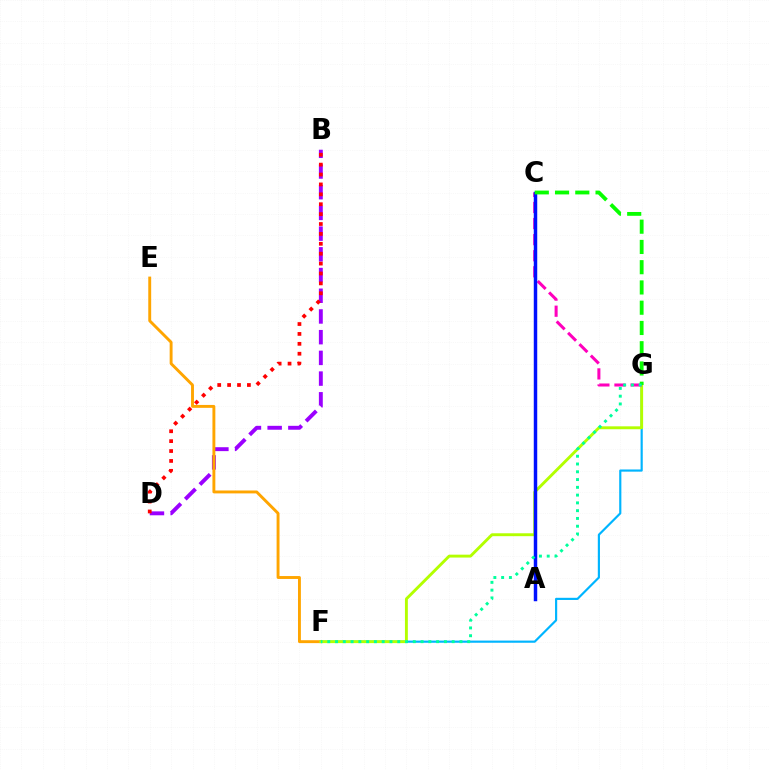{('B', 'D'): [{'color': '#9b00ff', 'line_style': 'dashed', 'thickness': 2.81}, {'color': '#ff0000', 'line_style': 'dotted', 'thickness': 2.69}], ('F', 'G'): [{'color': '#00b5ff', 'line_style': 'solid', 'thickness': 1.56}, {'color': '#b3ff00', 'line_style': 'solid', 'thickness': 2.08}, {'color': '#00ff9d', 'line_style': 'dotted', 'thickness': 2.11}], ('E', 'F'): [{'color': '#ffa500', 'line_style': 'solid', 'thickness': 2.09}], ('C', 'G'): [{'color': '#ff00bd', 'line_style': 'dashed', 'thickness': 2.19}, {'color': '#08ff00', 'line_style': 'dashed', 'thickness': 2.75}], ('A', 'C'): [{'color': '#0010ff', 'line_style': 'solid', 'thickness': 2.49}]}